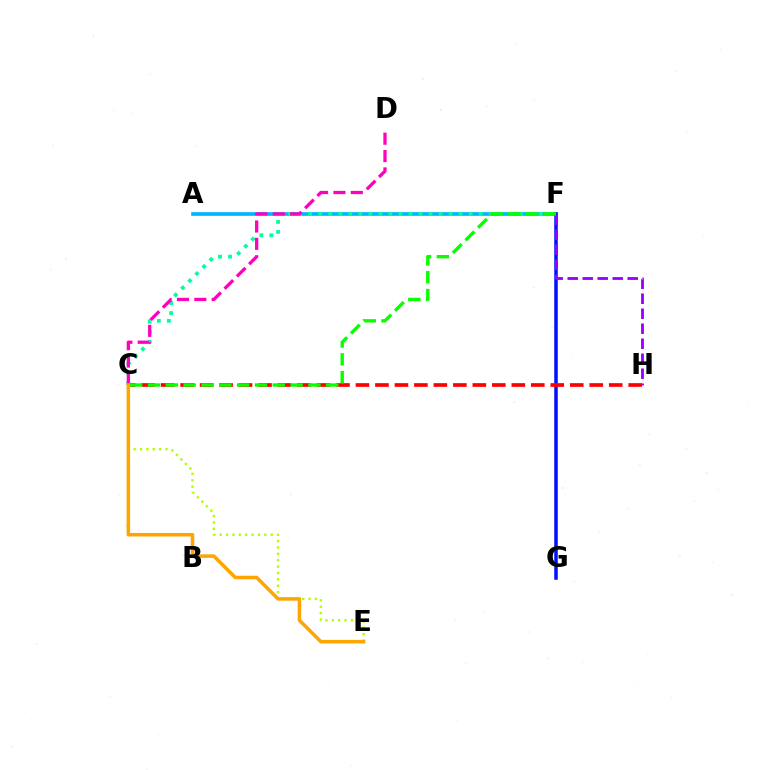{('A', 'F'): [{'color': '#00b5ff', 'line_style': 'solid', 'thickness': 2.63}], ('C', 'E'): [{'color': '#b3ff00', 'line_style': 'dotted', 'thickness': 1.73}, {'color': '#ffa500', 'line_style': 'solid', 'thickness': 2.54}], ('F', 'G'): [{'color': '#0010ff', 'line_style': 'solid', 'thickness': 2.52}], ('F', 'H'): [{'color': '#9b00ff', 'line_style': 'dashed', 'thickness': 2.04}], ('C', 'F'): [{'color': '#00ff9d', 'line_style': 'dotted', 'thickness': 2.73}, {'color': '#08ff00', 'line_style': 'dashed', 'thickness': 2.42}], ('C', 'H'): [{'color': '#ff0000', 'line_style': 'dashed', 'thickness': 2.65}], ('C', 'D'): [{'color': '#ff00bd', 'line_style': 'dashed', 'thickness': 2.36}]}